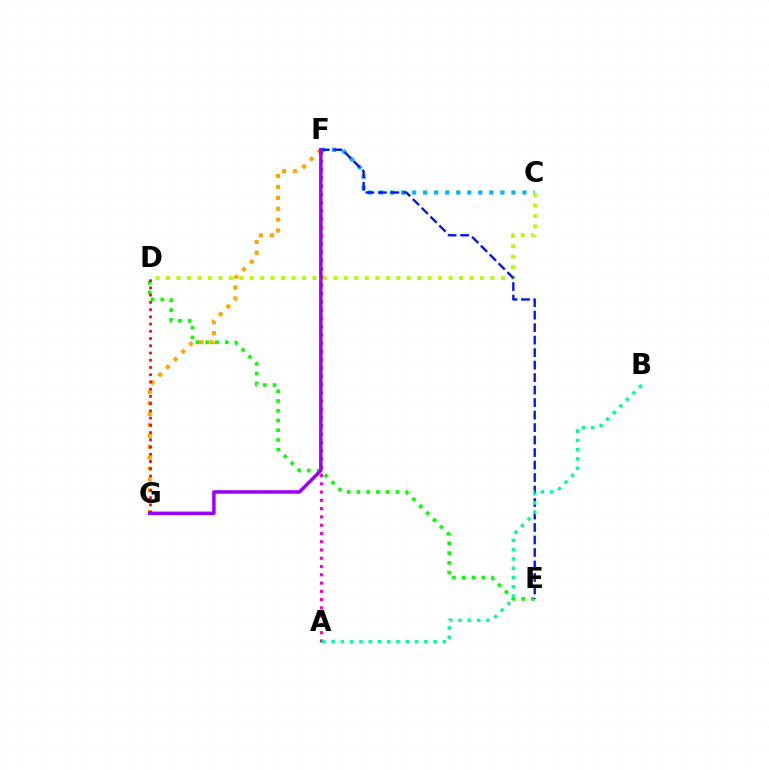{('F', 'G'): [{'color': '#ffa500', 'line_style': 'dotted', 'thickness': 2.96}, {'color': '#9b00ff', 'line_style': 'solid', 'thickness': 2.52}], ('D', 'E'): [{'color': '#08ff00', 'line_style': 'dotted', 'thickness': 2.65}], ('A', 'F'): [{'color': '#ff00bd', 'line_style': 'dotted', 'thickness': 2.25}], ('D', 'G'): [{'color': '#ff0000', 'line_style': 'dotted', 'thickness': 1.97}], ('C', 'F'): [{'color': '#00b5ff', 'line_style': 'dotted', 'thickness': 3.0}], ('C', 'D'): [{'color': '#b3ff00', 'line_style': 'dotted', 'thickness': 2.84}], ('E', 'F'): [{'color': '#0010ff', 'line_style': 'dashed', 'thickness': 1.7}], ('A', 'B'): [{'color': '#00ff9d', 'line_style': 'dotted', 'thickness': 2.52}]}